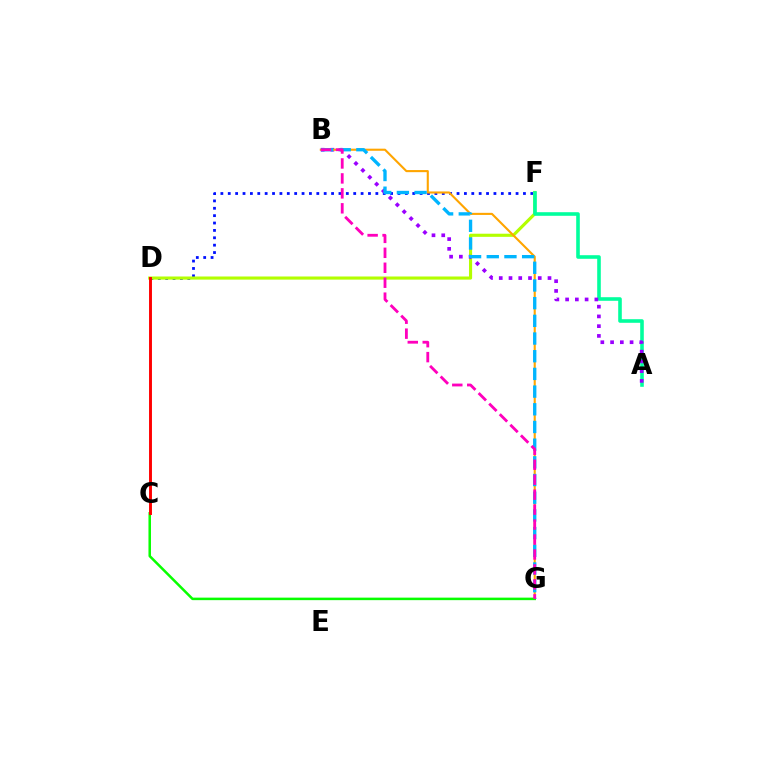{('D', 'F'): [{'color': '#0010ff', 'line_style': 'dotted', 'thickness': 2.01}, {'color': '#b3ff00', 'line_style': 'solid', 'thickness': 2.25}], ('A', 'F'): [{'color': '#00ff9d', 'line_style': 'solid', 'thickness': 2.59}], ('A', 'B'): [{'color': '#9b00ff', 'line_style': 'dotted', 'thickness': 2.65}], ('B', 'G'): [{'color': '#ffa500', 'line_style': 'solid', 'thickness': 1.51}, {'color': '#00b5ff', 'line_style': 'dashed', 'thickness': 2.4}, {'color': '#ff00bd', 'line_style': 'dashed', 'thickness': 2.03}], ('C', 'G'): [{'color': '#08ff00', 'line_style': 'solid', 'thickness': 1.81}], ('C', 'D'): [{'color': '#ff0000', 'line_style': 'solid', 'thickness': 2.1}]}